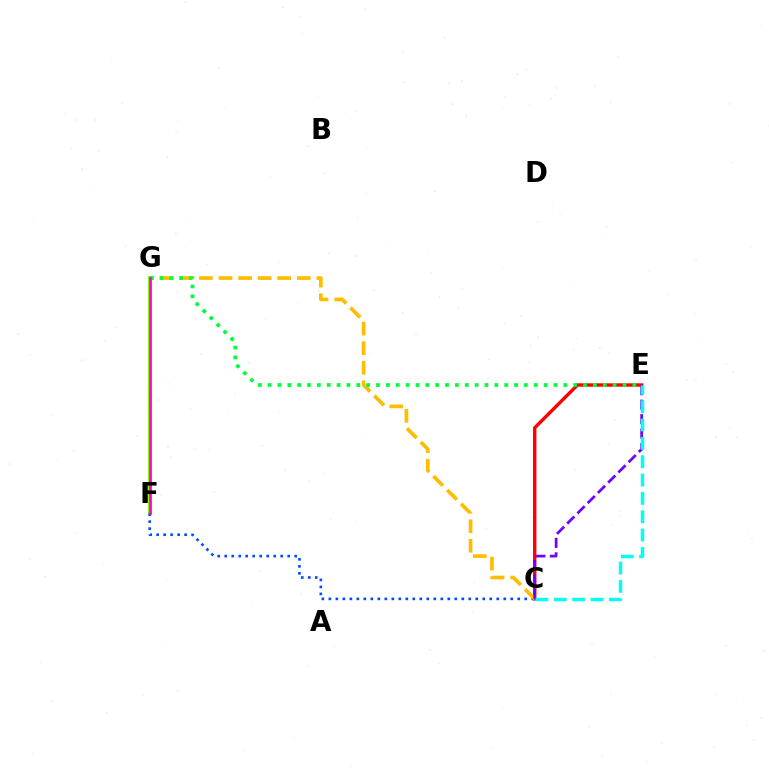{('F', 'G'): [{'color': '#84ff00', 'line_style': 'solid', 'thickness': 2.95}, {'color': '#ff00cf', 'line_style': 'solid', 'thickness': 1.85}], ('C', 'E'): [{'color': '#ff0000', 'line_style': 'solid', 'thickness': 2.44}, {'color': '#7200ff', 'line_style': 'dashed', 'thickness': 1.97}, {'color': '#00fff6', 'line_style': 'dashed', 'thickness': 2.49}], ('C', 'F'): [{'color': '#004bff', 'line_style': 'dotted', 'thickness': 1.9}], ('C', 'G'): [{'color': '#ffbd00', 'line_style': 'dashed', 'thickness': 2.66}], ('E', 'G'): [{'color': '#00ff39', 'line_style': 'dotted', 'thickness': 2.68}]}